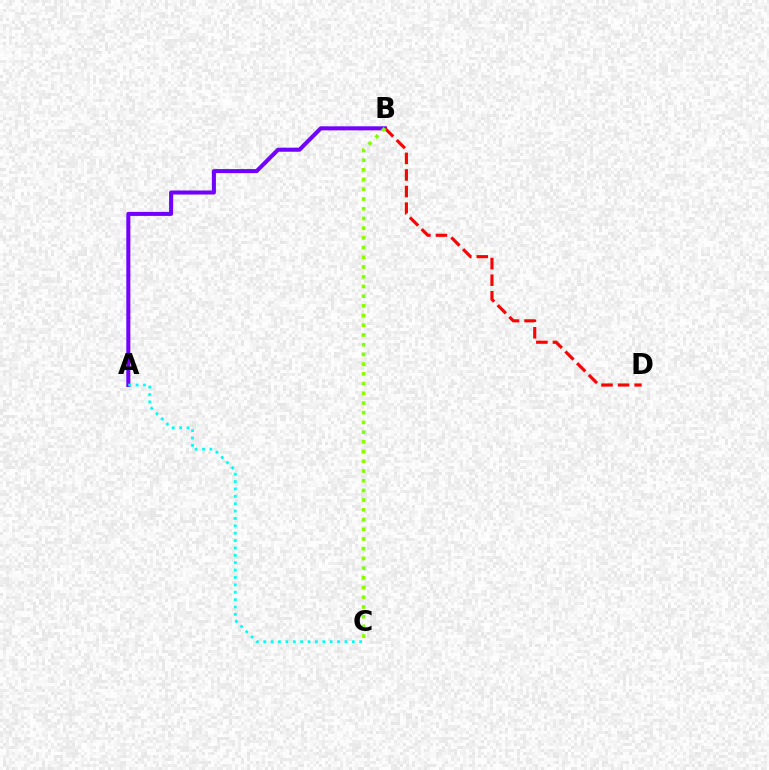{('A', 'B'): [{'color': '#7200ff', 'line_style': 'solid', 'thickness': 2.92}], ('A', 'C'): [{'color': '#00fff6', 'line_style': 'dotted', 'thickness': 2.0}], ('B', 'D'): [{'color': '#ff0000', 'line_style': 'dashed', 'thickness': 2.25}], ('B', 'C'): [{'color': '#84ff00', 'line_style': 'dotted', 'thickness': 2.64}]}